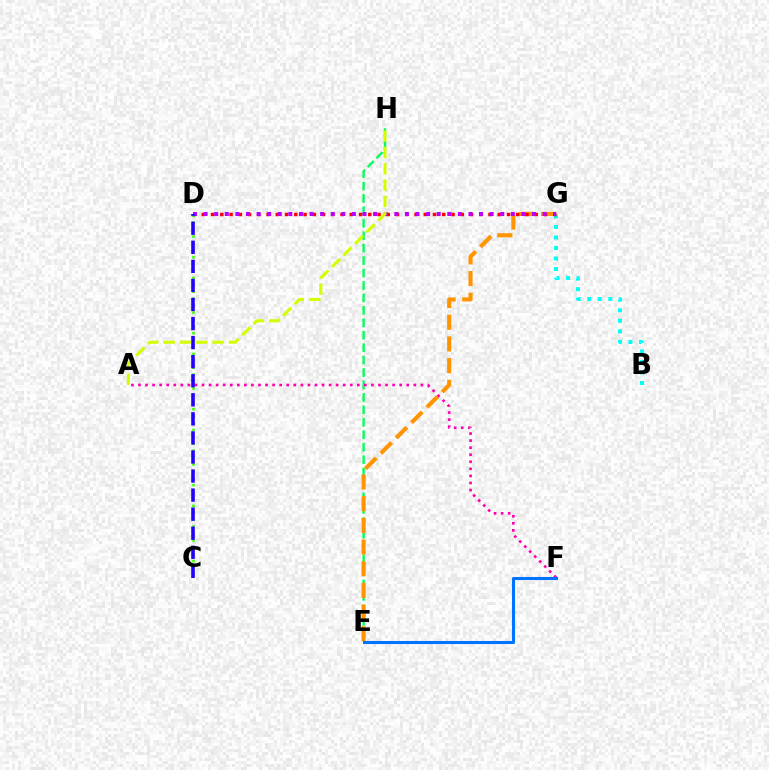{('C', 'D'): [{'color': '#3dff00', 'line_style': 'dotted', 'thickness': 1.88}, {'color': '#2500ff', 'line_style': 'dashed', 'thickness': 2.59}], ('B', 'G'): [{'color': '#00fff6', 'line_style': 'dotted', 'thickness': 2.86}], ('E', 'H'): [{'color': '#00ff5c', 'line_style': 'dashed', 'thickness': 1.69}], ('E', 'G'): [{'color': '#ff9400', 'line_style': 'dashed', 'thickness': 2.95}], ('D', 'G'): [{'color': '#ff0000', 'line_style': 'dotted', 'thickness': 2.51}, {'color': '#b900ff', 'line_style': 'dotted', 'thickness': 2.88}], ('A', 'F'): [{'color': '#ff00ac', 'line_style': 'dotted', 'thickness': 1.92}], ('E', 'F'): [{'color': '#0074ff', 'line_style': 'solid', 'thickness': 2.2}], ('A', 'H'): [{'color': '#d1ff00', 'line_style': 'dashed', 'thickness': 2.22}]}